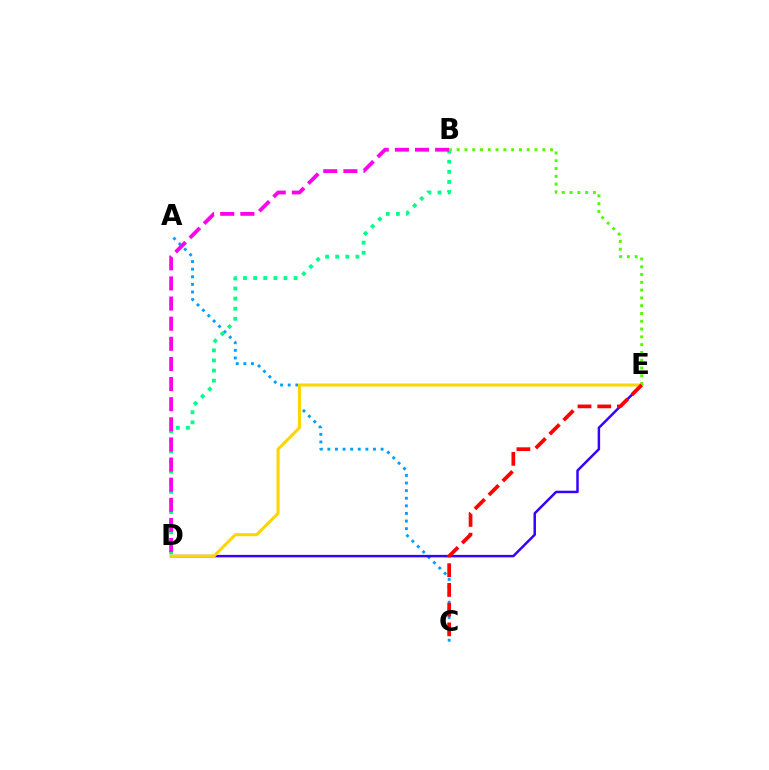{('A', 'C'): [{'color': '#009eff', 'line_style': 'dotted', 'thickness': 2.07}], ('B', 'D'): [{'color': '#00ff86', 'line_style': 'dotted', 'thickness': 2.74}, {'color': '#ff00ed', 'line_style': 'dashed', 'thickness': 2.73}], ('D', 'E'): [{'color': '#3700ff', 'line_style': 'solid', 'thickness': 1.78}, {'color': '#ffd500', 'line_style': 'solid', 'thickness': 2.2}], ('B', 'E'): [{'color': '#4fff00', 'line_style': 'dotted', 'thickness': 2.12}], ('C', 'E'): [{'color': '#ff0000', 'line_style': 'dashed', 'thickness': 2.68}]}